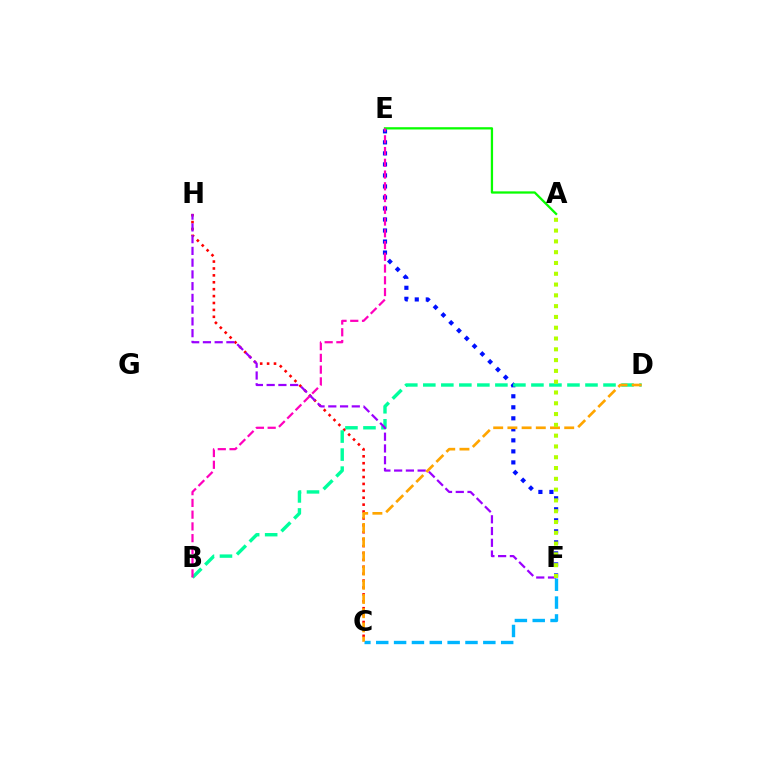{('C', 'H'): [{'color': '#ff0000', 'line_style': 'dotted', 'thickness': 1.88}], ('E', 'F'): [{'color': '#0010ff', 'line_style': 'dotted', 'thickness': 2.99}], ('A', 'E'): [{'color': '#08ff00', 'line_style': 'solid', 'thickness': 1.64}], ('C', 'F'): [{'color': '#00b5ff', 'line_style': 'dashed', 'thickness': 2.42}], ('B', 'D'): [{'color': '#00ff9d', 'line_style': 'dashed', 'thickness': 2.45}], ('F', 'H'): [{'color': '#9b00ff', 'line_style': 'dashed', 'thickness': 1.6}], ('B', 'E'): [{'color': '#ff00bd', 'line_style': 'dashed', 'thickness': 1.6}], ('C', 'D'): [{'color': '#ffa500', 'line_style': 'dashed', 'thickness': 1.93}], ('A', 'F'): [{'color': '#b3ff00', 'line_style': 'dotted', 'thickness': 2.93}]}